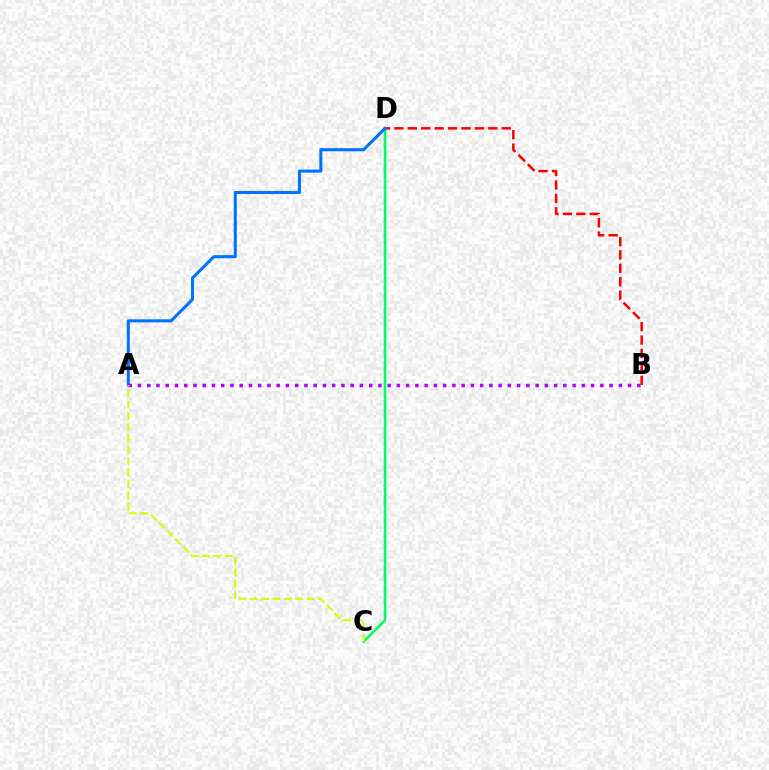{('B', 'D'): [{'color': '#ff0000', 'line_style': 'dashed', 'thickness': 1.82}], ('C', 'D'): [{'color': '#00ff5c', 'line_style': 'solid', 'thickness': 1.85}], ('A', 'D'): [{'color': '#0074ff', 'line_style': 'solid', 'thickness': 2.21}], ('A', 'B'): [{'color': '#b900ff', 'line_style': 'dotted', 'thickness': 2.51}], ('A', 'C'): [{'color': '#d1ff00', 'line_style': 'dashed', 'thickness': 1.54}]}